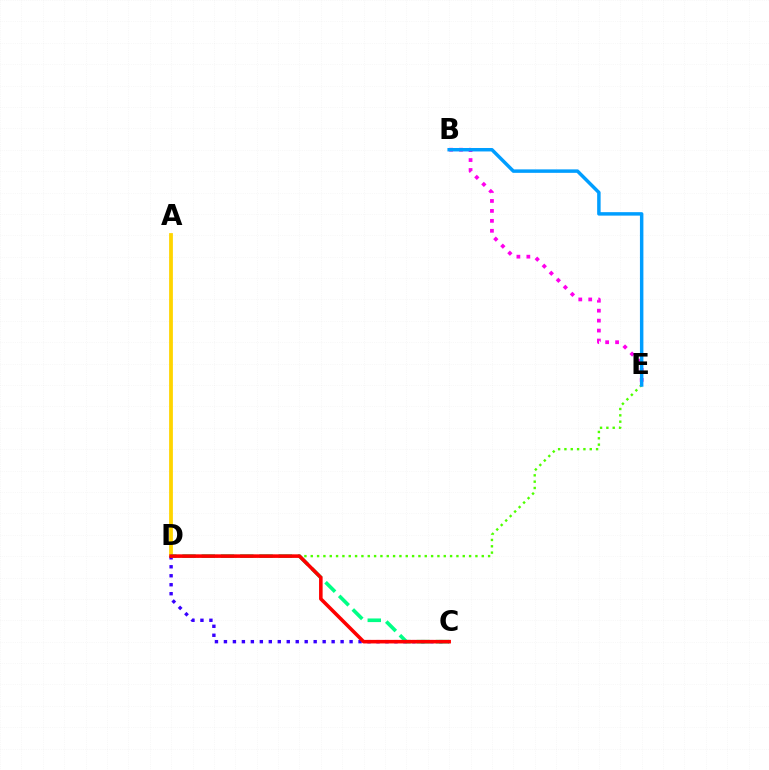{('A', 'D'): [{'color': '#ffd500', 'line_style': 'solid', 'thickness': 2.72}], ('C', 'D'): [{'color': '#3700ff', 'line_style': 'dotted', 'thickness': 2.44}, {'color': '#00ff86', 'line_style': 'dashed', 'thickness': 2.62}, {'color': '#ff0000', 'line_style': 'solid', 'thickness': 2.57}], ('D', 'E'): [{'color': '#4fff00', 'line_style': 'dotted', 'thickness': 1.72}], ('B', 'E'): [{'color': '#ff00ed', 'line_style': 'dotted', 'thickness': 2.7}, {'color': '#009eff', 'line_style': 'solid', 'thickness': 2.49}]}